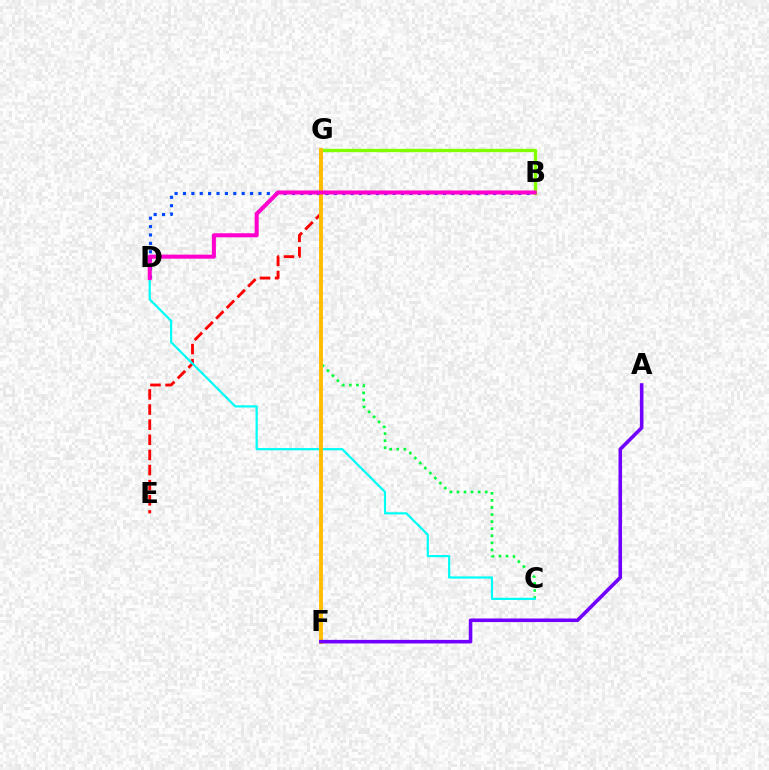{('E', 'G'): [{'color': '#ff0000', 'line_style': 'dashed', 'thickness': 2.05}], ('C', 'G'): [{'color': '#00ff39', 'line_style': 'dotted', 'thickness': 1.92}], ('B', 'D'): [{'color': '#004bff', 'line_style': 'dotted', 'thickness': 2.28}, {'color': '#ff00cf', 'line_style': 'solid', 'thickness': 2.91}], ('B', 'G'): [{'color': '#84ff00', 'line_style': 'solid', 'thickness': 2.46}], ('C', 'D'): [{'color': '#00fff6', 'line_style': 'solid', 'thickness': 1.6}], ('F', 'G'): [{'color': '#ffbd00', 'line_style': 'solid', 'thickness': 2.76}], ('A', 'F'): [{'color': '#7200ff', 'line_style': 'solid', 'thickness': 2.58}]}